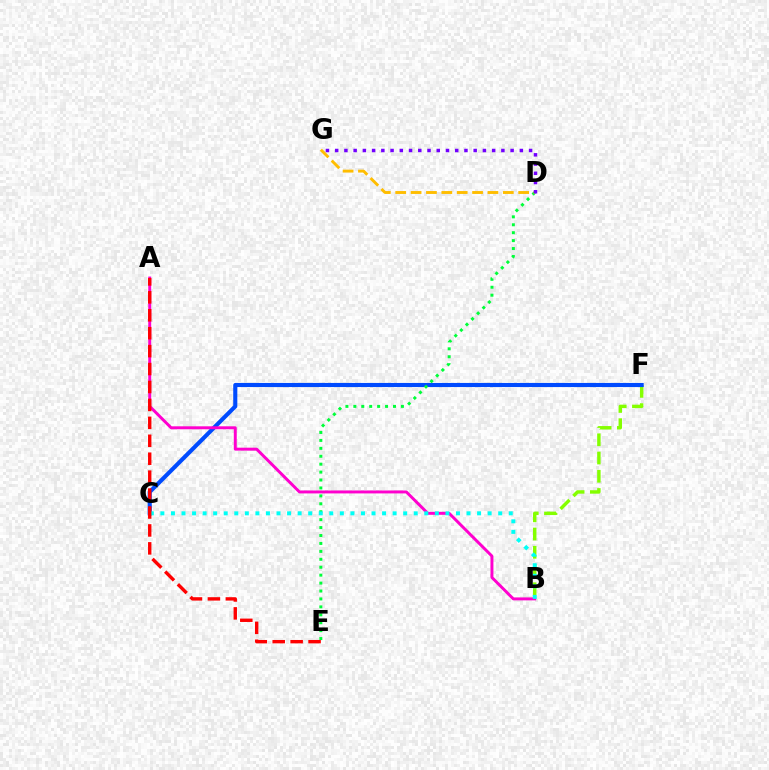{('B', 'F'): [{'color': '#84ff00', 'line_style': 'dashed', 'thickness': 2.48}], ('C', 'F'): [{'color': '#004bff', 'line_style': 'solid', 'thickness': 2.96}], ('D', 'E'): [{'color': '#00ff39', 'line_style': 'dotted', 'thickness': 2.15}], ('A', 'B'): [{'color': '#ff00cf', 'line_style': 'solid', 'thickness': 2.12}], ('B', 'C'): [{'color': '#00fff6', 'line_style': 'dotted', 'thickness': 2.87}], ('D', 'G'): [{'color': '#ffbd00', 'line_style': 'dashed', 'thickness': 2.09}, {'color': '#7200ff', 'line_style': 'dotted', 'thickness': 2.51}], ('A', 'E'): [{'color': '#ff0000', 'line_style': 'dashed', 'thickness': 2.44}]}